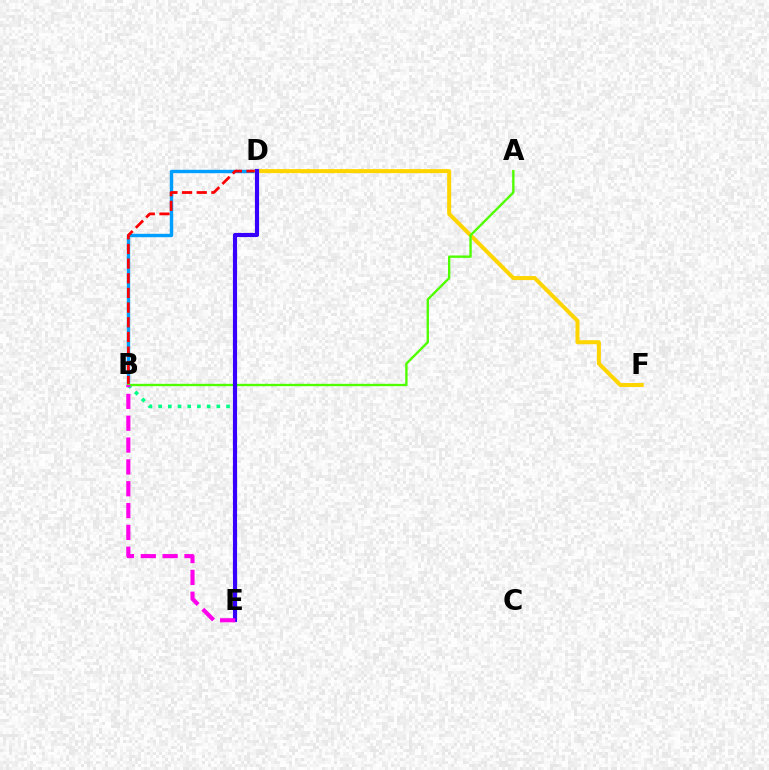{('B', 'D'): [{'color': '#009eff', 'line_style': 'solid', 'thickness': 2.46}, {'color': '#ff0000', 'line_style': 'dashed', 'thickness': 1.99}], ('B', 'E'): [{'color': '#00ff86', 'line_style': 'dotted', 'thickness': 2.64}, {'color': '#ff00ed', 'line_style': 'dashed', 'thickness': 2.97}], ('D', 'F'): [{'color': '#ffd500', 'line_style': 'solid', 'thickness': 2.9}], ('A', 'B'): [{'color': '#4fff00', 'line_style': 'solid', 'thickness': 1.71}], ('D', 'E'): [{'color': '#3700ff', 'line_style': 'solid', 'thickness': 2.98}]}